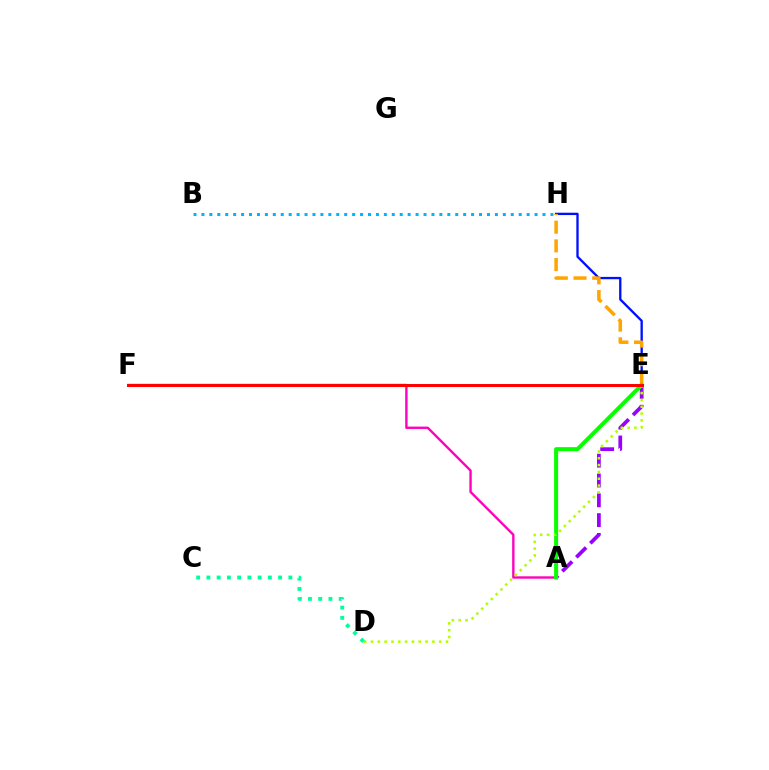{('E', 'H'): [{'color': '#0010ff', 'line_style': 'solid', 'thickness': 1.68}, {'color': '#ffa500', 'line_style': 'dashed', 'thickness': 2.54}], ('A', 'F'): [{'color': '#ff00bd', 'line_style': 'solid', 'thickness': 1.71}], ('A', 'E'): [{'color': '#9b00ff', 'line_style': 'dashed', 'thickness': 2.69}, {'color': '#08ff00', 'line_style': 'solid', 'thickness': 2.91}], ('D', 'E'): [{'color': '#b3ff00', 'line_style': 'dotted', 'thickness': 1.85}], ('C', 'D'): [{'color': '#00ff9d', 'line_style': 'dotted', 'thickness': 2.78}], ('E', 'F'): [{'color': '#ff0000', 'line_style': 'solid', 'thickness': 2.15}], ('B', 'H'): [{'color': '#00b5ff', 'line_style': 'dotted', 'thickness': 2.16}]}